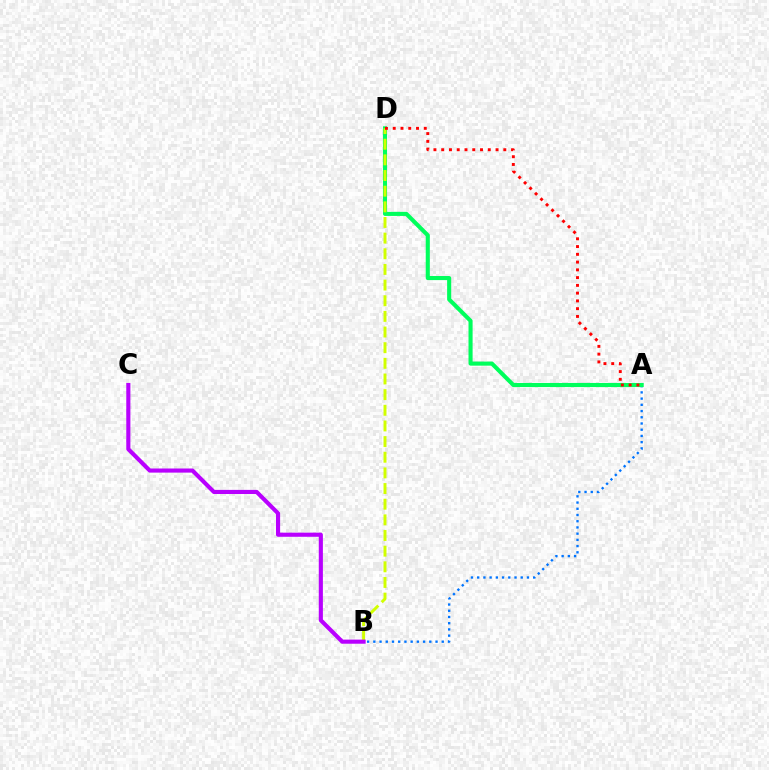{('A', 'B'): [{'color': '#0074ff', 'line_style': 'dotted', 'thickness': 1.69}], ('A', 'D'): [{'color': '#00ff5c', 'line_style': 'solid', 'thickness': 2.94}, {'color': '#ff0000', 'line_style': 'dotted', 'thickness': 2.11}], ('B', 'D'): [{'color': '#d1ff00', 'line_style': 'dashed', 'thickness': 2.13}], ('B', 'C'): [{'color': '#b900ff', 'line_style': 'solid', 'thickness': 2.97}]}